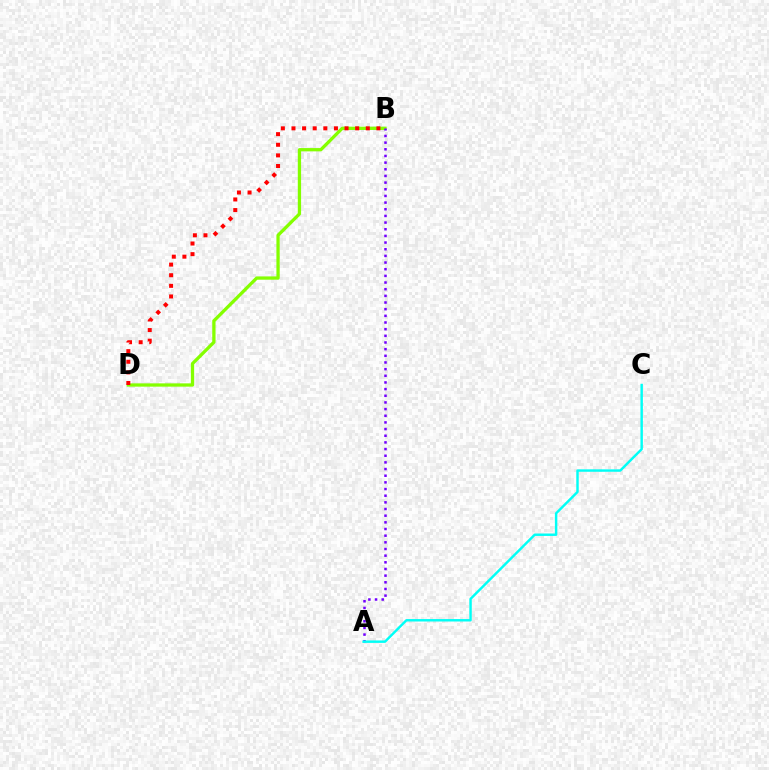{('B', 'D'): [{'color': '#84ff00', 'line_style': 'solid', 'thickness': 2.36}, {'color': '#ff0000', 'line_style': 'dotted', 'thickness': 2.88}], ('A', 'B'): [{'color': '#7200ff', 'line_style': 'dotted', 'thickness': 1.81}], ('A', 'C'): [{'color': '#00fff6', 'line_style': 'solid', 'thickness': 1.76}]}